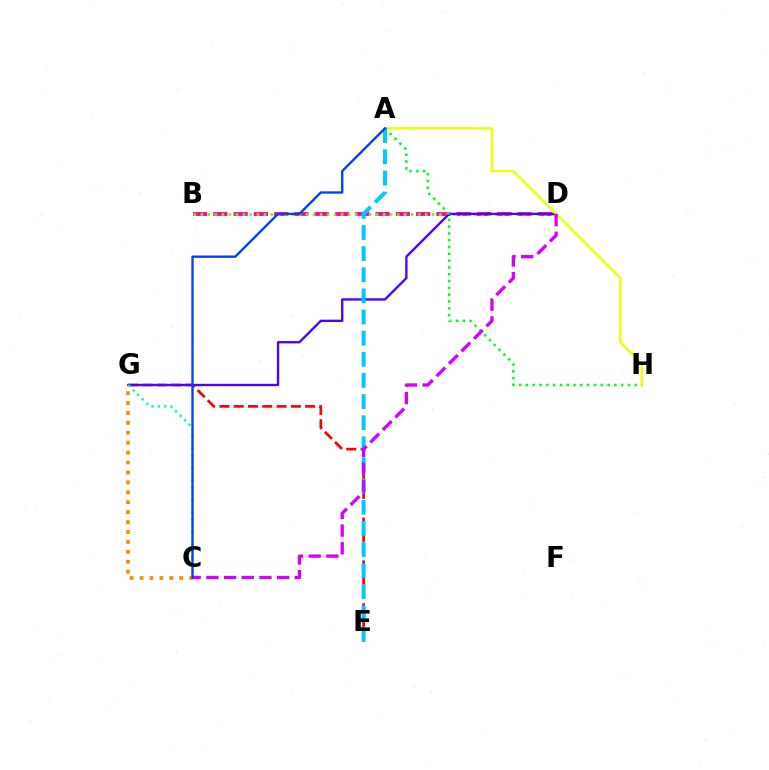{('E', 'G'): [{'color': '#ff0000', 'line_style': 'dashed', 'thickness': 1.94}], ('B', 'D'): [{'color': '#ff00a0', 'line_style': 'dashed', 'thickness': 2.75}, {'color': '#66ff00', 'line_style': 'dotted', 'thickness': 1.91}], ('D', 'G'): [{'color': '#4f00ff', 'line_style': 'solid', 'thickness': 1.69}], ('C', 'G'): [{'color': '#ff8800', 'line_style': 'dotted', 'thickness': 2.7}, {'color': '#00ffaf', 'line_style': 'dotted', 'thickness': 1.73}], ('A', 'H'): [{'color': '#eeff00', 'line_style': 'solid', 'thickness': 1.72}, {'color': '#00ff27', 'line_style': 'dotted', 'thickness': 1.85}], ('A', 'E'): [{'color': '#00c7ff', 'line_style': 'dashed', 'thickness': 2.87}], ('C', 'D'): [{'color': '#d600ff', 'line_style': 'dashed', 'thickness': 2.4}], ('A', 'C'): [{'color': '#003fff', 'line_style': 'solid', 'thickness': 1.69}]}